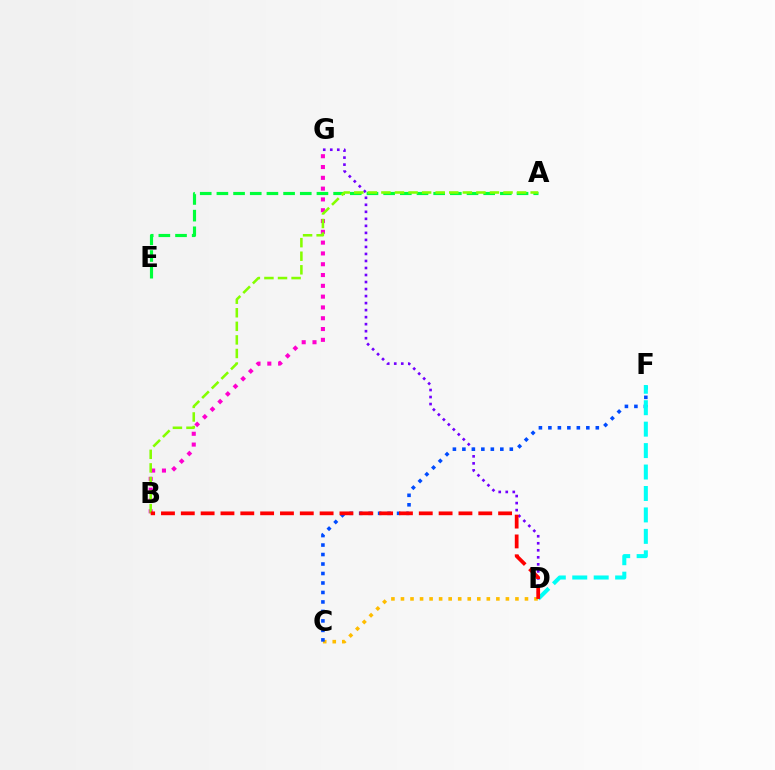{('D', 'G'): [{'color': '#7200ff', 'line_style': 'dotted', 'thickness': 1.91}], ('C', 'D'): [{'color': '#ffbd00', 'line_style': 'dotted', 'thickness': 2.59}], ('A', 'E'): [{'color': '#00ff39', 'line_style': 'dashed', 'thickness': 2.27}], ('B', 'G'): [{'color': '#ff00cf', 'line_style': 'dotted', 'thickness': 2.93}], ('C', 'F'): [{'color': '#004bff', 'line_style': 'dotted', 'thickness': 2.58}], ('D', 'F'): [{'color': '#00fff6', 'line_style': 'dashed', 'thickness': 2.91}], ('A', 'B'): [{'color': '#84ff00', 'line_style': 'dashed', 'thickness': 1.84}], ('B', 'D'): [{'color': '#ff0000', 'line_style': 'dashed', 'thickness': 2.69}]}